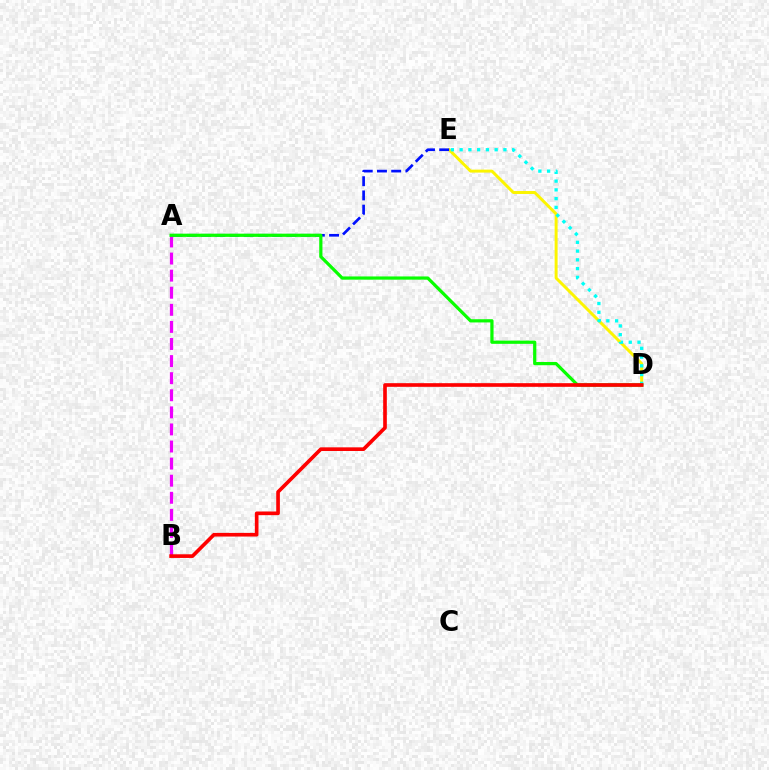{('A', 'B'): [{'color': '#ee00ff', 'line_style': 'dashed', 'thickness': 2.32}], ('D', 'E'): [{'color': '#fcf500', 'line_style': 'solid', 'thickness': 2.13}, {'color': '#00fff6', 'line_style': 'dotted', 'thickness': 2.38}], ('A', 'E'): [{'color': '#0010ff', 'line_style': 'dashed', 'thickness': 1.93}], ('A', 'D'): [{'color': '#08ff00', 'line_style': 'solid', 'thickness': 2.31}], ('B', 'D'): [{'color': '#ff0000', 'line_style': 'solid', 'thickness': 2.63}]}